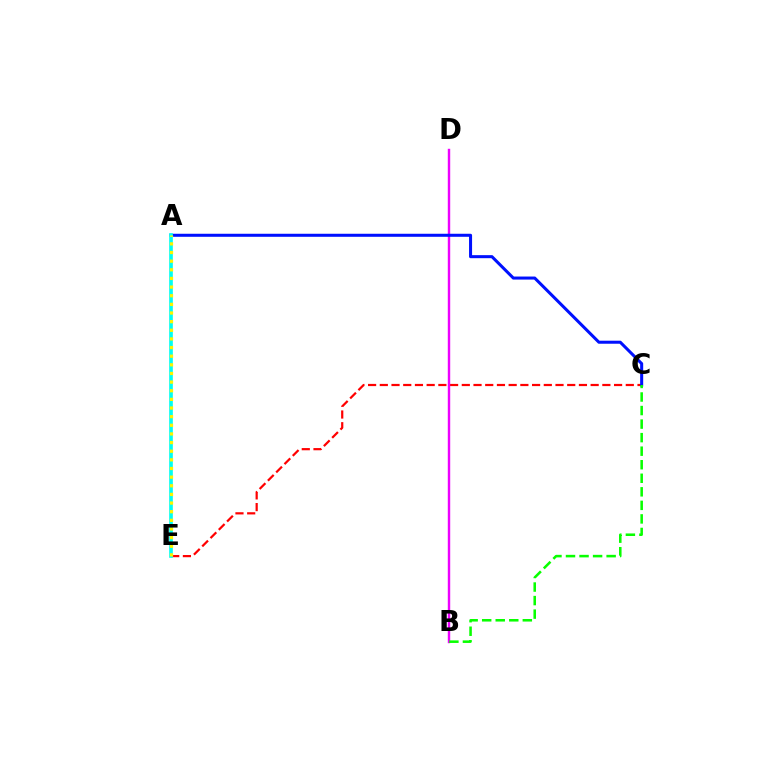{('C', 'E'): [{'color': '#ff0000', 'line_style': 'dashed', 'thickness': 1.59}], ('B', 'D'): [{'color': '#ee00ff', 'line_style': 'solid', 'thickness': 1.75}], ('A', 'C'): [{'color': '#0010ff', 'line_style': 'solid', 'thickness': 2.18}], ('A', 'E'): [{'color': '#00fff6', 'line_style': 'solid', 'thickness': 2.64}, {'color': '#fcf500', 'line_style': 'dotted', 'thickness': 2.35}], ('B', 'C'): [{'color': '#08ff00', 'line_style': 'dashed', 'thickness': 1.84}]}